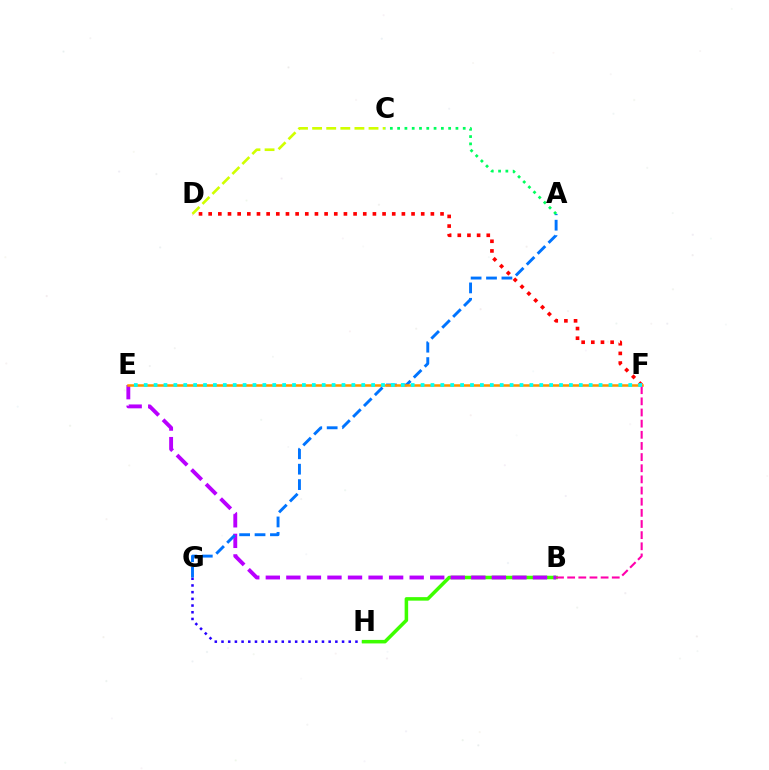{('D', 'F'): [{'color': '#ff0000', 'line_style': 'dotted', 'thickness': 2.62}], ('G', 'H'): [{'color': '#2500ff', 'line_style': 'dotted', 'thickness': 1.82}], ('B', 'H'): [{'color': '#3dff00', 'line_style': 'solid', 'thickness': 2.54}], ('B', 'E'): [{'color': '#b900ff', 'line_style': 'dashed', 'thickness': 2.79}], ('A', 'G'): [{'color': '#0074ff', 'line_style': 'dashed', 'thickness': 2.09}], ('C', 'D'): [{'color': '#d1ff00', 'line_style': 'dashed', 'thickness': 1.92}], ('E', 'F'): [{'color': '#ff9400', 'line_style': 'solid', 'thickness': 1.82}, {'color': '#00fff6', 'line_style': 'dotted', 'thickness': 2.69}], ('B', 'F'): [{'color': '#ff00ac', 'line_style': 'dashed', 'thickness': 1.51}], ('A', 'C'): [{'color': '#00ff5c', 'line_style': 'dotted', 'thickness': 1.98}]}